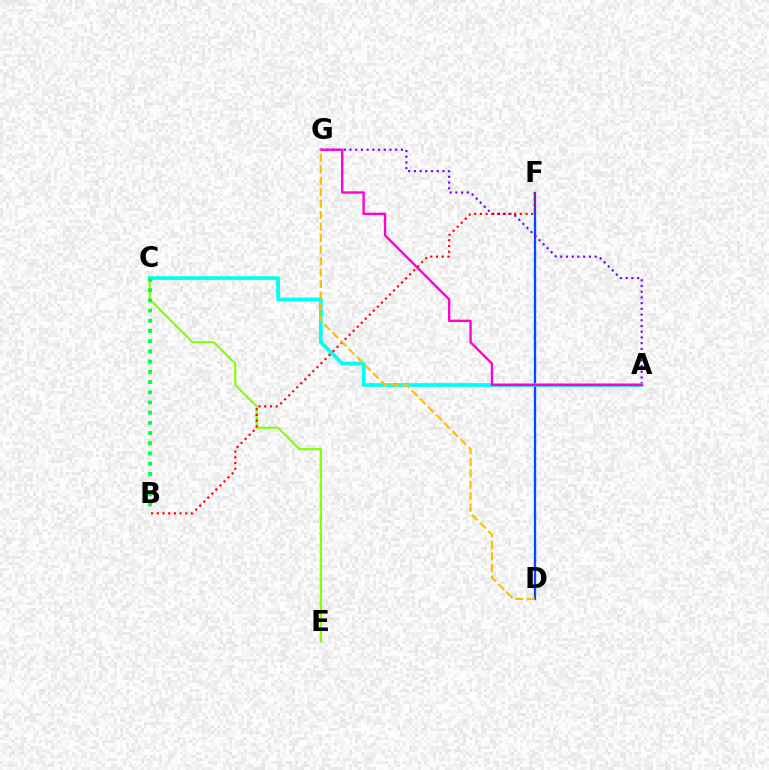{('C', 'E'): [{'color': '#84ff00', 'line_style': 'solid', 'thickness': 1.53}], ('D', 'F'): [{'color': '#004bff', 'line_style': 'solid', 'thickness': 1.66}], ('A', 'G'): [{'color': '#7200ff', 'line_style': 'dotted', 'thickness': 1.55}, {'color': '#ff00cf', 'line_style': 'solid', 'thickness': 1.7}], ('A', 'C'): [{'color': '#00fff6', 'line_style': 'solid', 'thickness': 2.71}], ('B', 'F'): [{'color': '#ff0000', 'line_style': 'dotted', 'thickness': 1.55}], ('B', 'C'): [{'color': '#00ff39', 'line_style': 'dotted', 'thickness': 2.77}], ('D', 'G'): [{'color': '#ffbd00', 'line_style': 'dashed', 'thickness': 1.56}]}